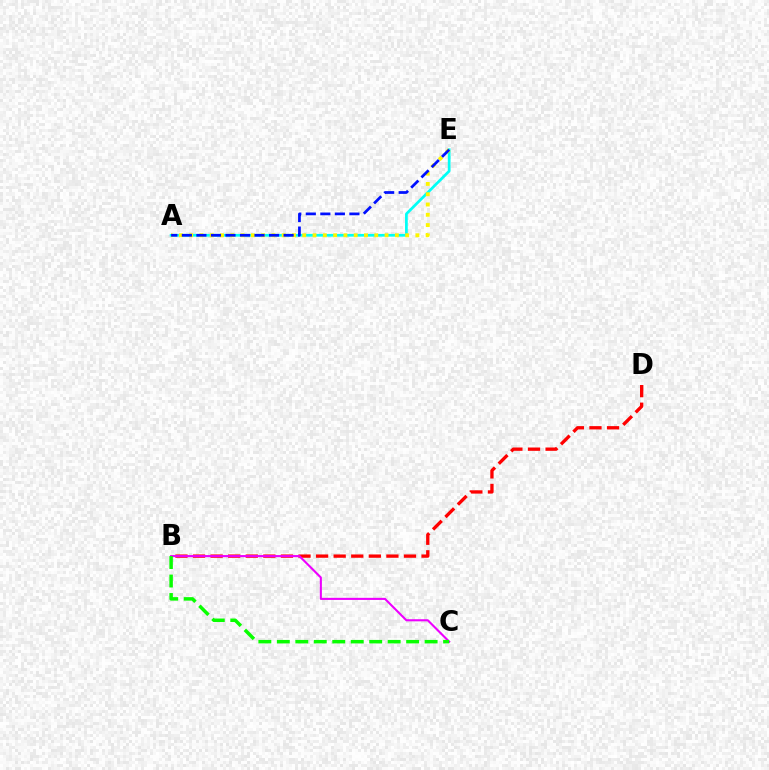{('A', 'E'): [{'color': '#00fff6', 'line_style': 'solid', 'thickness': 1.96}, {'color': '#fcf500', 'line_style': 'dotted', 'thickness': 2.79}, {'color': '#0010ff', 'line_style': 'dashed', 'thickness': 1.97}], ('B', 'D'): [{'color': '#ff0000', 'line_style': 'dashed', 'thickness': 2.39}], ('B', 'C'): [{'color': '#ee00ff', 'line_style': 'solid', 'thickness': 1.52}, {'color': '#08ff00', 'line_style': 'dashed', 'thickness': 2.51}]}